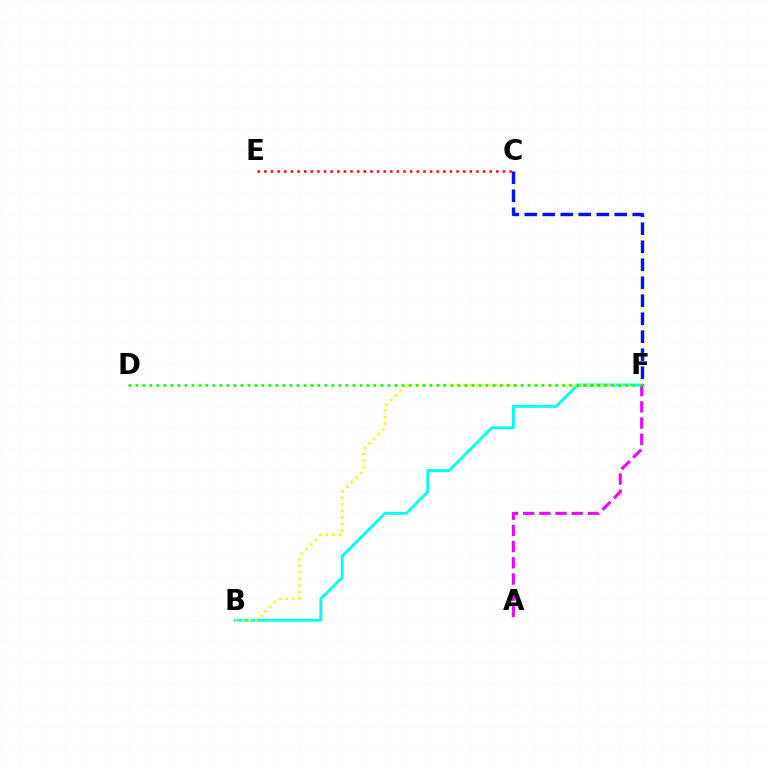{('C', 'F'): [{'color': '#0010ff', 'line_style': 'dashed', 'thickness': 2.44}], ('C', 'E'): [{'color': '#ff0000', 'line_style': 'dotted', 'thickness': 1.8}], ('B', 'F'): [{'color': '#00fff6', 'line_style': 'solid', 'thickness': 2.05}, {'color': '#fcf500', 'line_style': 'dotted', 'thickness': 1.78}], ('A', 'F'): [{'color': '#ee00ff', 'line_style': 'dashed', 'thickness': 2.2}], ('D', 'F'): [{'color': '#08ff00', 'line_style': 'dotted', 'thickness': 1.9}]}